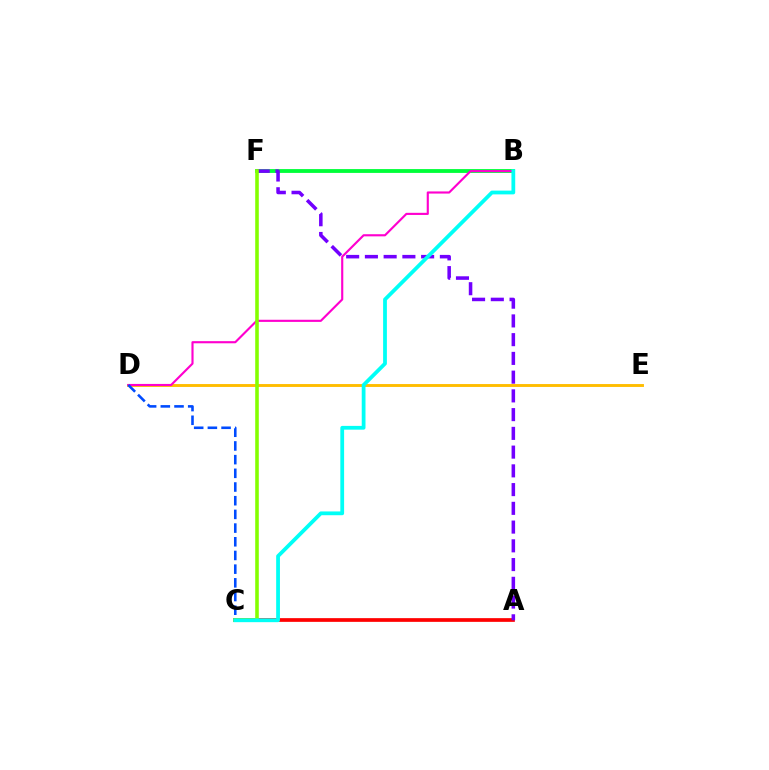{('D', 'E'): [{'color': '#ffbd00', 'line_style': 'solid', 'thickness': 2.08}], ('A', 'C'): [{'color': '#ff0000', 'line_style': 'solid', 'thickness': 2.67}], ('B', 'F'): [{'color': '#00ff39', 'line_style': 'solid', 'thickness': 2.76}], ('B', 'D'): [{'color': '#ff00cf', 'line_style': 'solid', 'thickness': 1.54}], ('C', 'D'): [{'color': '#004bff', 'line_style': 'dashed', 'thickness': 1.86}], ('A', 'F'): [{'color': '#7200ff', 'line_style': 'dashed', 'thickness': 2.55}], ('C', 'F'): [{'color': '#84ff00', 'line_style': 'solid', 'thickness': 2.58}], ('B', 'C'): [{'color': '#00fff6', 'line_style': 'solid', 'thickness': 2.72}]}